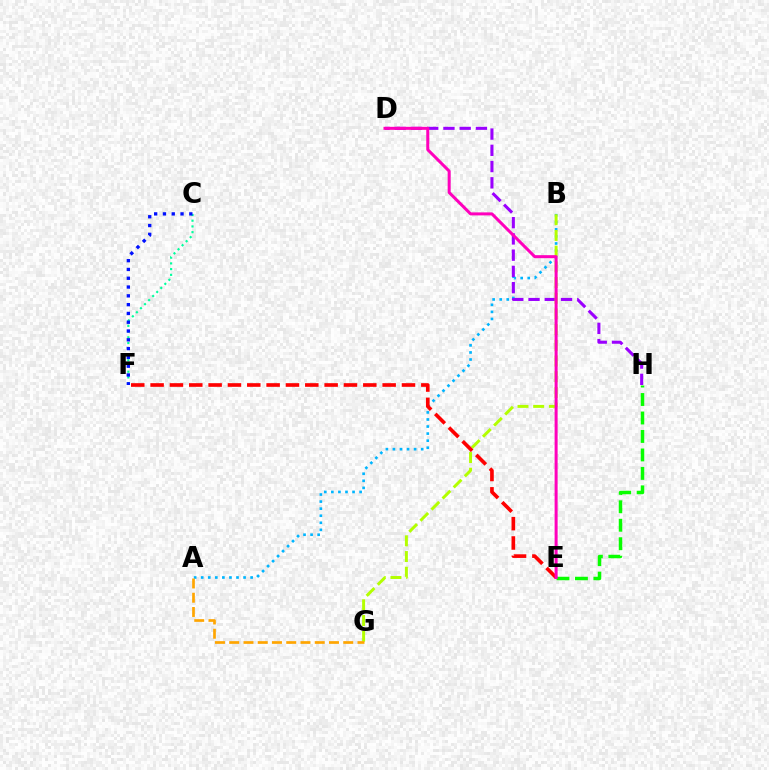{('C', 'F'): [{'color': '#00ff9d', 'line_style': 'dotted', 'thickness': 1.56}, {'color': '#0010ff', 'line_style': 'dotted', 'thickness': 2.39}], ('A', 'B'): [{'color': '#00b5ff', 'line_style': 'dotted', 'thickness': 1.92}], ('D', 'H'): [{'color': '#9b00ff', 'line_style': 'dashed', 'thickness': 2.21}], ('B', 'G'): [{'color': '#b3ff00', 'line_style': 'dashed', 'thickness': 2.13}], ('E', 'H'): [{'color': '#08ff00', 'line_style': 'dashed', 'thickness': 2.51}], ('E', 'F'): [{'color': '#ff0000', 'line_style': 'dashed', 'thickness': 2.63}], ('D', 'E'): [{'color': '#ff00bd', 'line_style': 'solid', 'thickness': 2.17}], ('A', 'G'): [{'color': '#ffa500', 'line_style': 'dashed', 'thickness': 1.94}]}